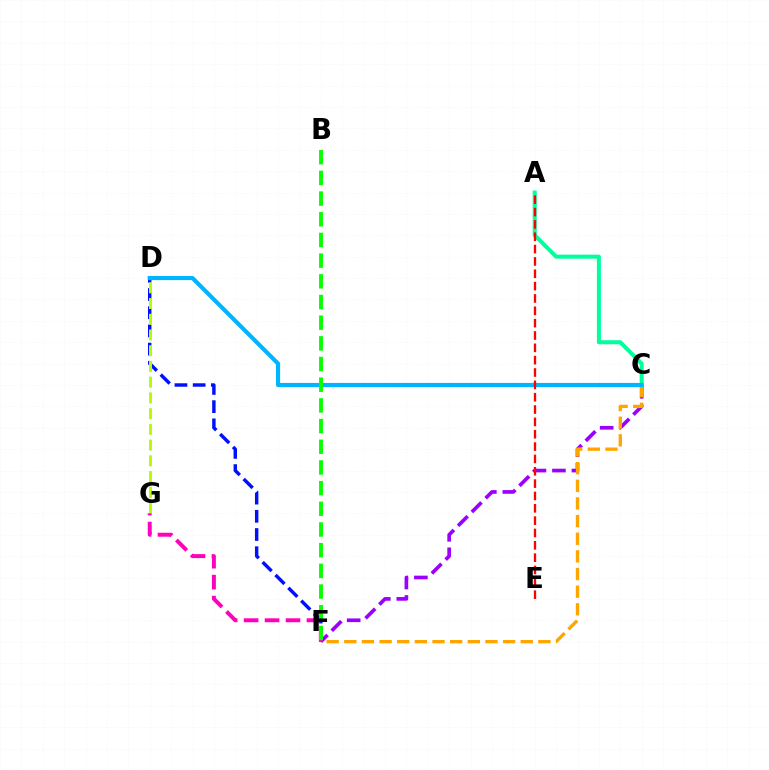{('D', 'F'): [{'color': '#0010ff', 'line_style': 'dashed', 'thickness': 2.47}], ('C', 'F'): [{'color': '#9b00ff', 'line_style': 'dashed', 'thickness': 2.65}, {'color': '#ffa500', 'line_style': 'dashed', 'thickness': 2.4}], ('A', 'C'): [{'color': '#00ff9d', 'line_style': 'solid', 'thickness': 2.9}], ('D', 'G'): [{'color': '#b3ff00', 'line_style': 'dashed', 'thickness': 2.14}], ('F', 'G'): [{'color': '#ff00bd', 'line_style': 'dashed', 'thickness': 2.85}], ('C', 'D'): [{'color': '#00b5ff', 'line_style': 'solid', 'thickness': 2.98}], ('B', 'F'): [{'color': '#08ff00', 'line_style': 'dashed', 'thickness': 2.81}], ('A', 'E'): [{'color': '#ff0000', 'line_style': 'dashed', 'thickness': 1.68}]}